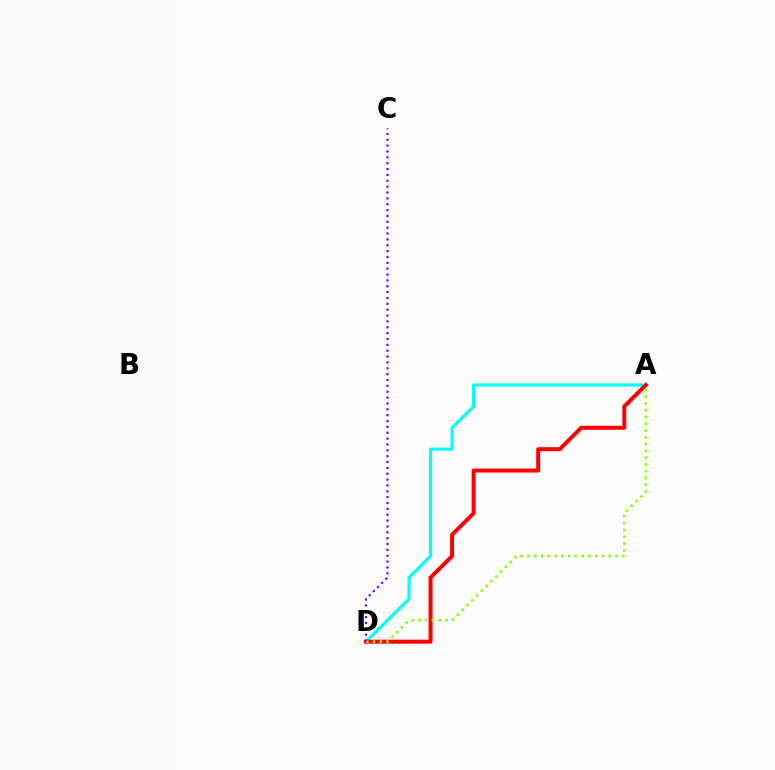{('A', 'D'): [{'color': '#00fff6', 'line_style': 'solid', 'thickness': 2.26}, {'color': '#ff0000', 'line_style': 'solid', 'thickness': 2.87}, {'color': '#84ff00', 'line_style': 'dotted', 'thickness': 1.84}], ('C', 'D'): [{'color': '#7200ff', 'line_style': 'dotted', 'thickness': 1.59}]}